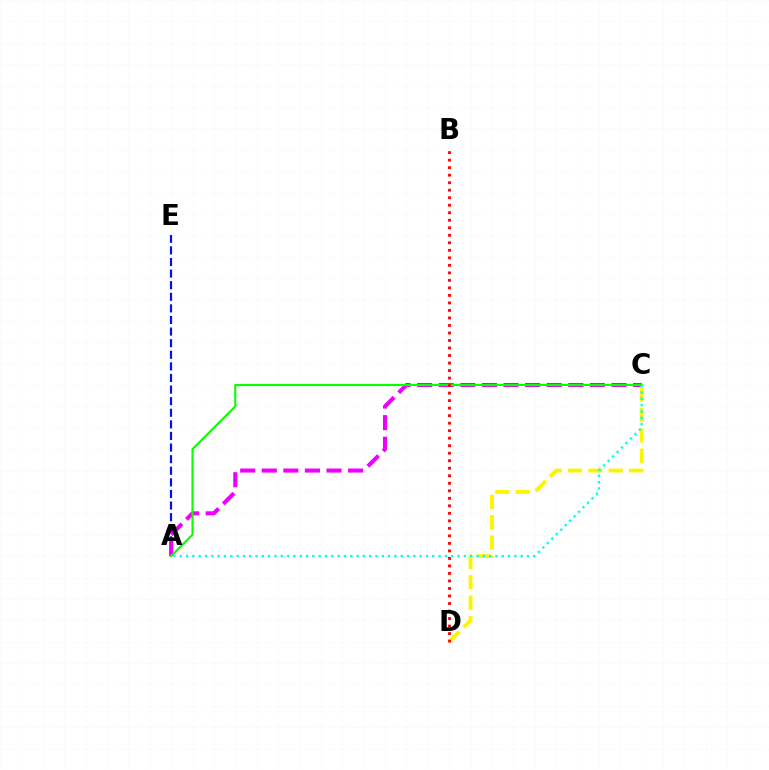{('A', 'E'): [{'color': '#0010ff', 'line_style': 'dashed', 'thickness': 1.58}], ('C', 'D'): [{'color': '#fcf500', 'line_style': 'dashed', 'thickness': 2.77}], ('A', 'C'): [{'color': '#ee00ff', 'line_style': 'dashed', 'thickness': 2.93}, {'color': '#08ff00', 'line_style': 'solid', 'thickness': 1.53}, {'color': '#00fff6', 'line_style': 'dotted', 'thickness': 1.72}], ('B', 'D'): [{'color': '#ff0000', 'line_style': 'dotted', 'thickness': 2.04}]}